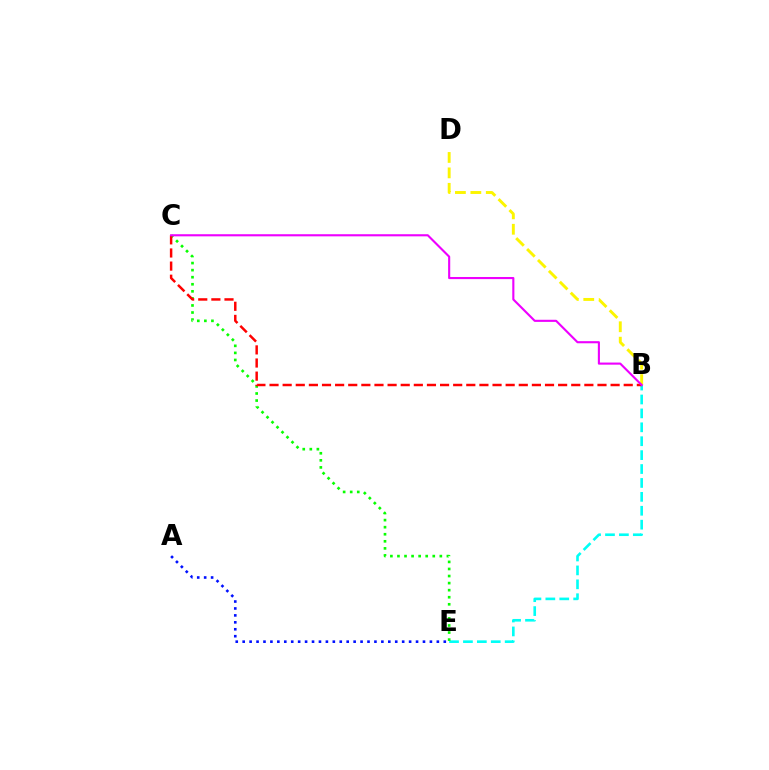{('B', 'E'): [{'color': '#00fff6', 'line_style': 'dashed', 'thickness': 1.89}], ('C', 'E'): [{'color': '#08ff00', 'line_style': 'dotted', 'thickness': 1.92}], ('B', 'D'): [{'color': '#fcf500', 'line_style': 'dashed', 'thickness': 2.1}], ('A', 'E'): [{'color': '#0010ff', 'line_style': 'dotted', 'thickness': 1.88}], ('B', 'C'): [{'color': '#ff0000', 'line_style': 'dashed', 'thickness': 1.78}, {'color': '#ee00ff', 'line_style': 'solid', 'thickness': 1.52}]}